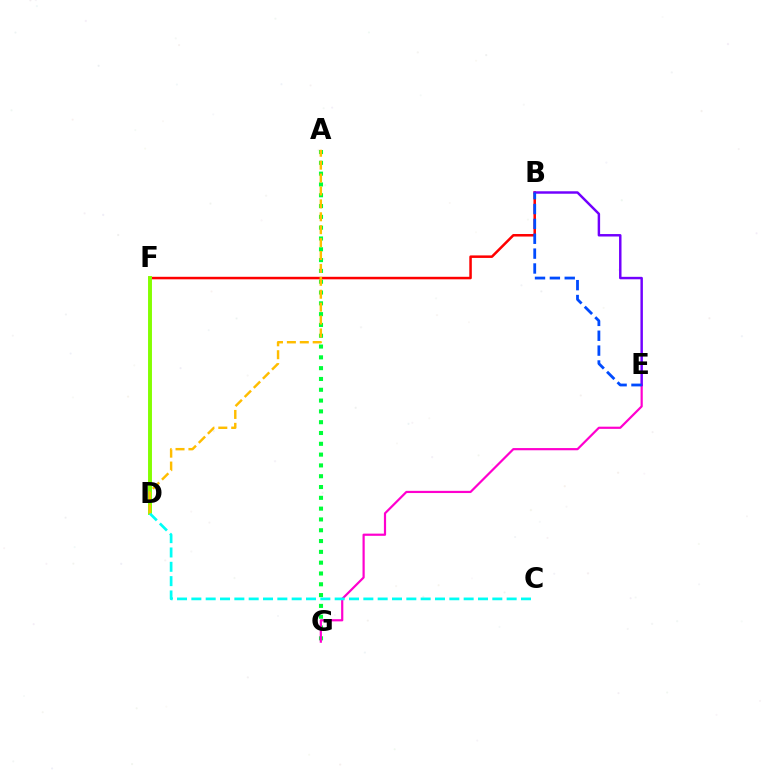{('B', 'F'): [{'color': '#ff0000', 'line_style': 'solid', 'thickness': 1.81}], ('A', 'G'): [{'color': '#00ff39', 'line_style': 'dotted', 'thickness': 2.94}], ('D', 'F'): [{'color': '#84ff00', 'line_style': 'solid', 'thickness': 2.82}], ('E', 'G'): [{'color': '#ff00cf', 'line_style': 'solid', 'thickness': 1.58}], ('B', 'E'): [{'color': '#7200ff', 'line_style': 'solid', 'thickness': 1.77}, {'color': '#004bff', 'line_style': 'dashed', 'thickness': 2.02}], ('C', 'D'): [{'color': '#00fff6', 'line_style': 'dashed', 'thickness': 1.95}], ('A', 'D'): [{'color': '#ffbd00', 'line_style': 'dashed', 'thickness': 1.75}]}